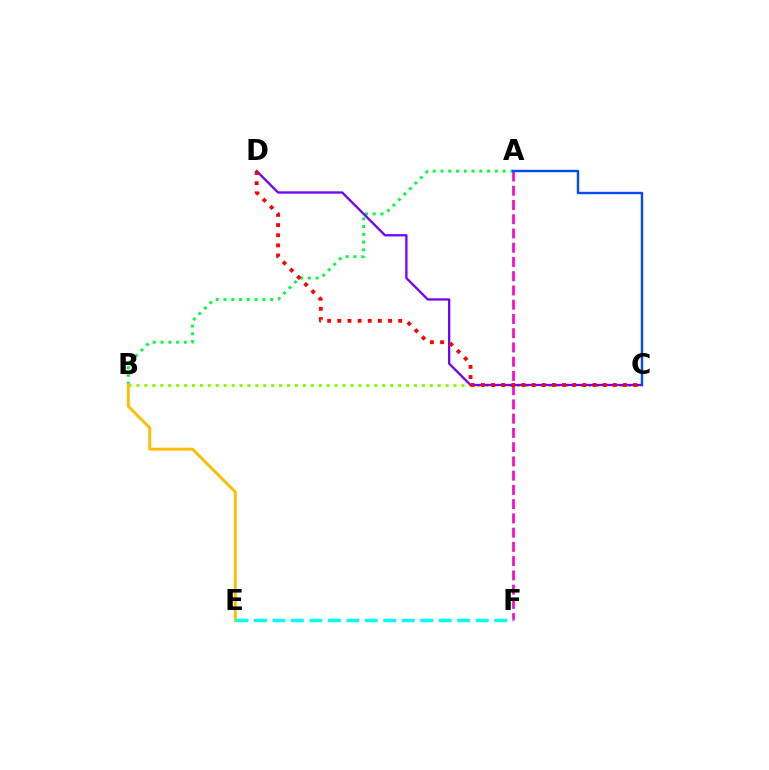{('B', 'C'): [{'color': '#84ff00', 'line_style': 'dotted', 'thickness': 2.15}], ('A', 'B'): [{'color': '#00ff39', 'line_style': 'dotted', 'thickness': 2.11}], ('C', 'D'): [{'color': '#7200ff', 'line_style': 'solid', 'thickness': 1.65}, {'color': '#ff0000', 'line_style': 'dotted', 'thickness': 2.76}], ('B', 'E'): [{'color': '#ffbd00', 'line_style': 'solid', 'thickness': 2.1}], ('A', 'F'): [{'color': '#ff00cf', 'line_style': 'dashed', 'thickness': 1.94}], ('E', 'F'): [{'color': '#00fff6', 'line_style': 'dashed', 'thickness': 2.51}], ('A', 'C'): [{'color': '#004bff', 'line_style': 'solid', 'thickness': 1.73}]}